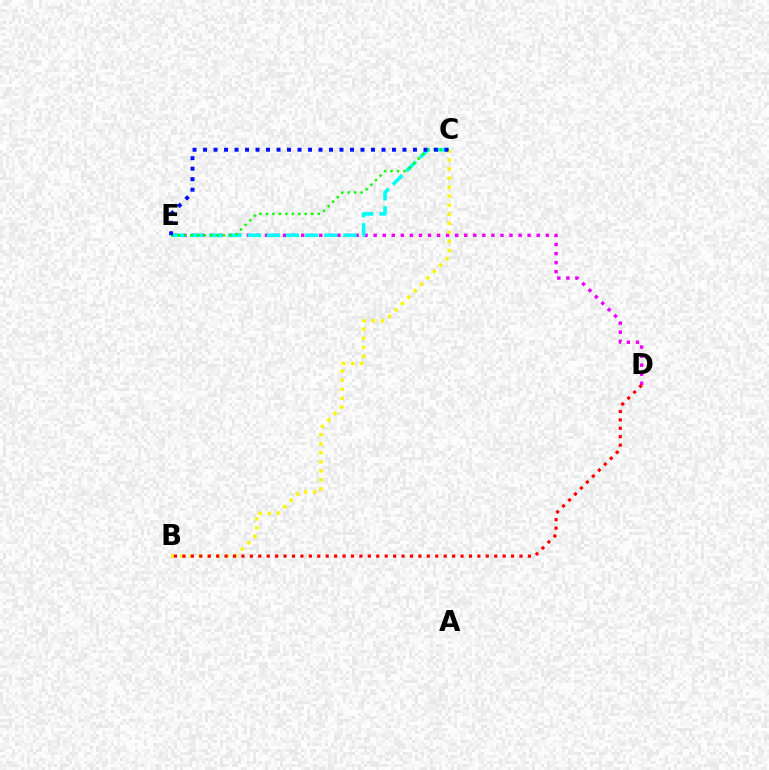{('D', 'E'): [{'color': '#ee00ff', 'line_style': 'dotted', 'thickness': 2.46}], ('C', 'E'): [{'color': '#00fff6', 'line_style': 'dashed', 'thickness': 2.6}, {'color': '#08ff00', 'line_style': 'dotted', 'thickness': 1.76}, {'color': '#0010ff', 'line_style': 'dotted', 'thickness': 2.85}], ('B', 'C'): [{'color': '#fcf500', 'line_style': 'dotted', 'thickness': 2.46}], ('B', 'D'): [{'color': '#ff0000', 'line_style': 'dotted', 'thickness': 2.29}]}